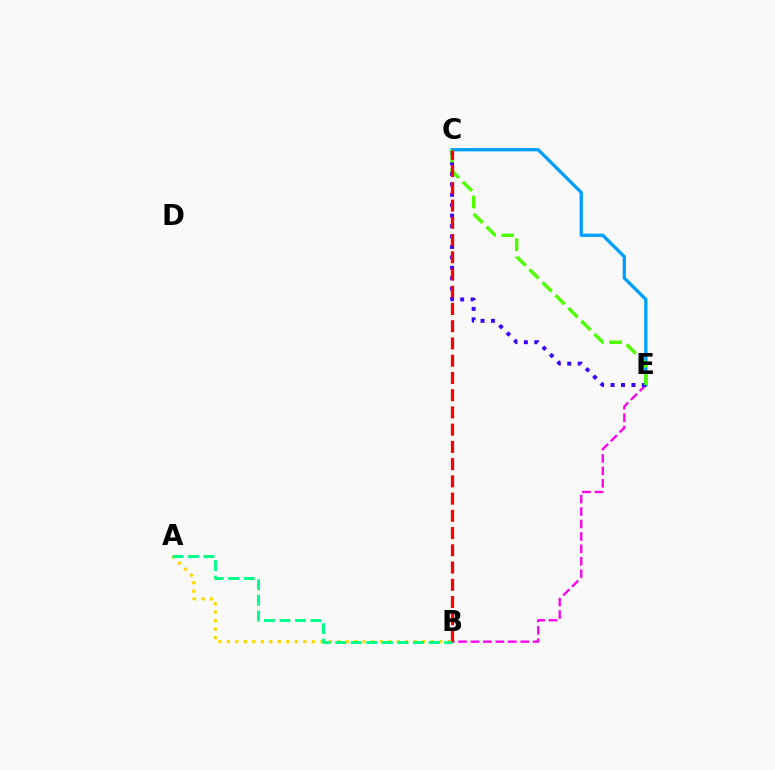{('A', 'B'): [{'color': '#ffd500', 'line_style': 'dotted', 'thickness': 2.31}, {'color': '#00ff86', 'line_style': 'dashed', 'thickness': 2.11}], ('B', 'E'): [{'color': '#ff00ed', 'line_style': 'dashed', 'thickness': 1.69}], ('C', 'E'): [{'color': '#009eff', 'line_style': 'solid', 'thickness': 2.37}, {'color': '#3700ff', 'line_style': 'dotted', 'thickness': 2.83}, {'color': '#4fff00', 'line_style': 'dashed', 'thickness': 2.48}], ('B', 'C'): [{'color': '#ff0000', 'line_style': 'dashed', 'thickness': 2.34}]}